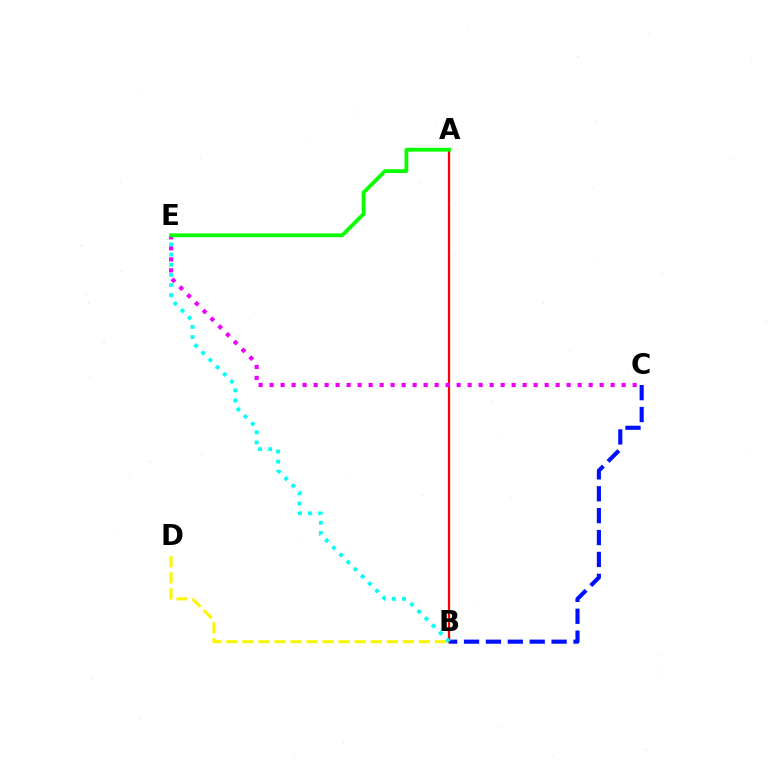{('A', 'B'): [{'color': '#ff0000', 'line_style': 'solid', 'thickness': 1.62}], ('B', 'C'): [{'color': '#0010ff', 'line_style': 'dashed', 'thickness': 2.97}], ('B', 'D'): [{'color': '#fcf500', 'line_style': 'dashed', 'thickness': 2.18}], ('C', 'E'): [{'color': '#ee00ff', 'line_style': 'dotted', 'thickness': 2.99}], ('B', 'E'): [{'color': '#00fff6', 'line_style': 'dotted', 'thickness': 2.76}], ('A', 'E'): [{'color': '#08ff00', 'line_style': 'solid', 'thickness': 2.71}]}